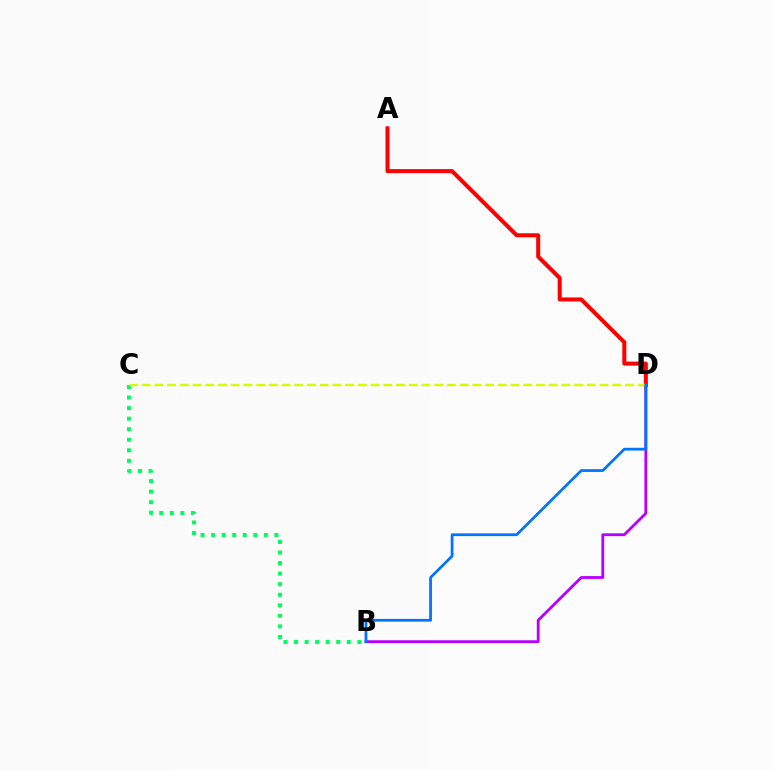{('B', 'D'): [{'color': '#b900ff', 'line_style': 'solid', 'thickness': 2.03}, {'color': '#0074ff', 'line_style': 'solid', 'thickness': 1.98}], ('A', 'D'): [{'color': '#ff0000', 'line_style': 'solid', 'thickness': 2.9}], ('B', 'C'): [{'color': '#00ff5c', 'line_style': 'dotted', 'thickness': 2.87}], ('C', 'D'): [{'color': '#d1ff00', 'line_style': 'dashed', 'thickness': 1.73}]}